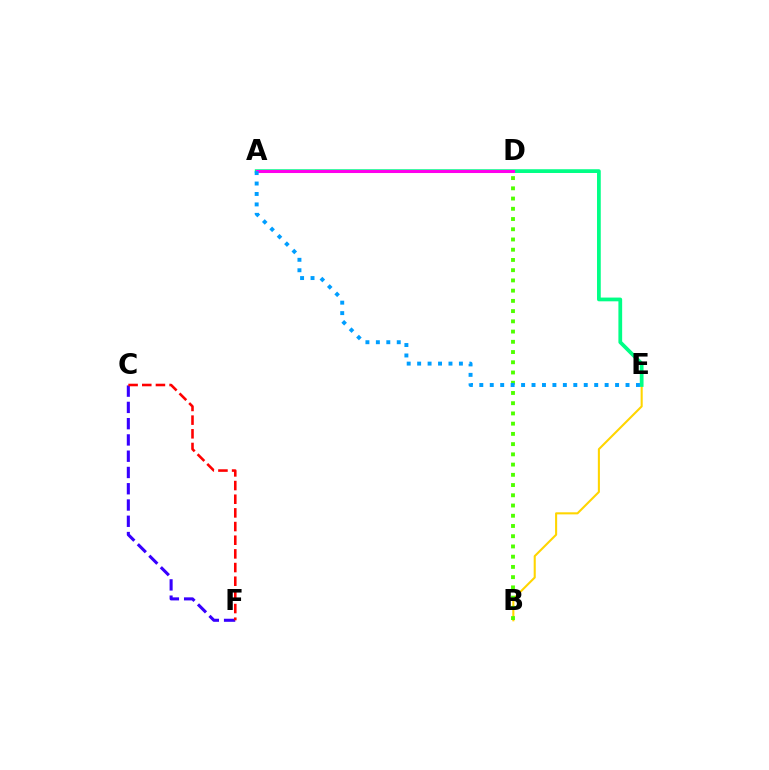{('B', 'E'): [{'color': '#ffd500', 'line_style': 'solid', 'thickness': 1.5}], ('B', 'D'): [{'color': '#4fff00', 'line_style': 'dotted', 'thickness': 2.78}], ('C', 'F'): [{'color': '#3700ff', 'line_style': 'dashed', 'thickness': 2.21}, {'color': '#ff0000', 'line_style': 'dashed', 'thickness': 1.86}], ('A', 'E'): [{'color': '#00ff86', 'line_style': 'solid', 'thickness': 2.7}, {'color': '#009eff', 'line_style': 'dotted', 'thickness': 2.84}], ('A', 'D'): [{'color': '#ff00ed', 'line_style': 'solid', 'thickness': 2.21}]}